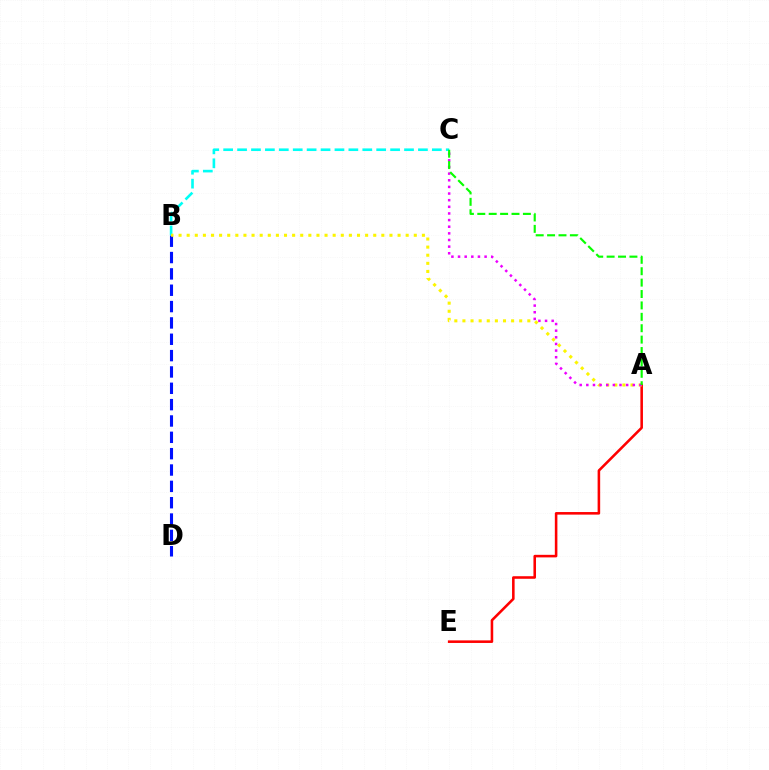{('B', 'D'): [{'color': '#0010ff', 'line_style': 'dashed', 'thickness': 2.22}], ('A', 'E'): [{'color': '#ff0000', 'line_style': 'solid', 'thickness': 1.85}], ('B', 'C'): [{'color': '#00fff6', 'line_style': 'dashed', 'thickness': 1.89}], ('A', 'B'): [{'color': '#fcf500', 'line_style': 'dotted', 'thickness': 2.2}], ('A', 'C'): [{'color': '#ee00ff', 'line_style': 'dotted', 'thickness': 1.8}, {'color': '#08ff00', 'line_style': 'dashed', 'thickness': 1.55}]}